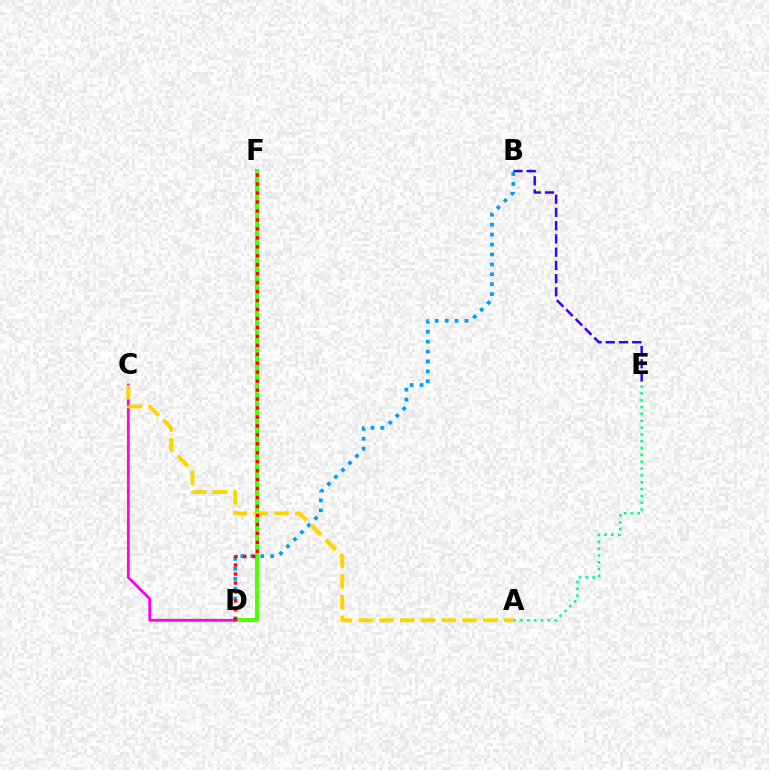{('D', 'F'): [{'color': '#4fff00', 'line_style': 'solid', 'thickness': 2.87}, {'color': '#ff0000', 'line_style': 'dotted', 'thickness': 2.43}], ('C', 'D'): [{'color': '#ff00ed', 'line_style': 'solid', 'thickness': 1.99}], ('B', 'E'): [{'color': '#3700ff', 'line_style': 'dashed', 'thickness': 1.8}], ('B', 'D'): [{'color': '#009eff', 'line_style': 'dotted', 'thickness': 2.69}], ('A', 'C'): [{'color': '#ffd500', 'line_style': 'dashed', 'thickness': 2.82}], ('A', 'E'): [{'color': '#00ff86', 'line_style': 'dotted', 'thickness': 1.85}]}